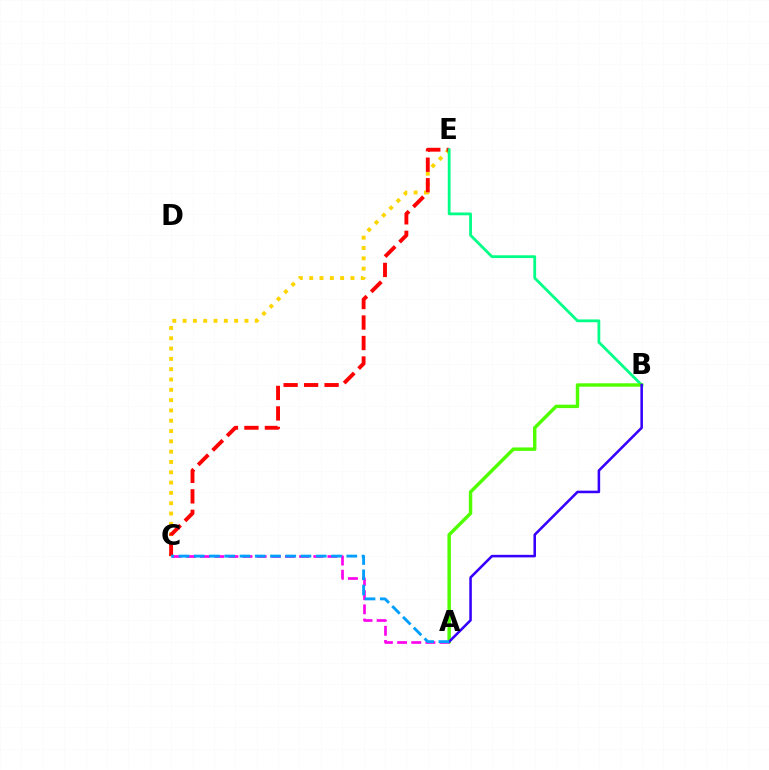{('C', 'E'): [{'color': '#ffd500', 'line_style': 'dotted', 'thickness': 2.8}, {'color': '#ff0000', 'line_style': 'dashed', 'thickness': 2.78}], ('A', 'C'): [{'color': '#ff00ed', 'line_style': 'dashed', 'thickness': 1.92}, {'color': '#009eff', 'line_style': 'dashed', 'thickness': 2.07}], ('B', 'E'): [{'color': '#00ff86', 'line_style': 'solid', 'thickness': 2.01}], ('A', 'B'): [{'color': '#4fff00', 'line_style': 'solid', 'thickness': 2.46}, {'color': '#3700ff', 'line_style': 'solid', 'thickness': 1.84}]}